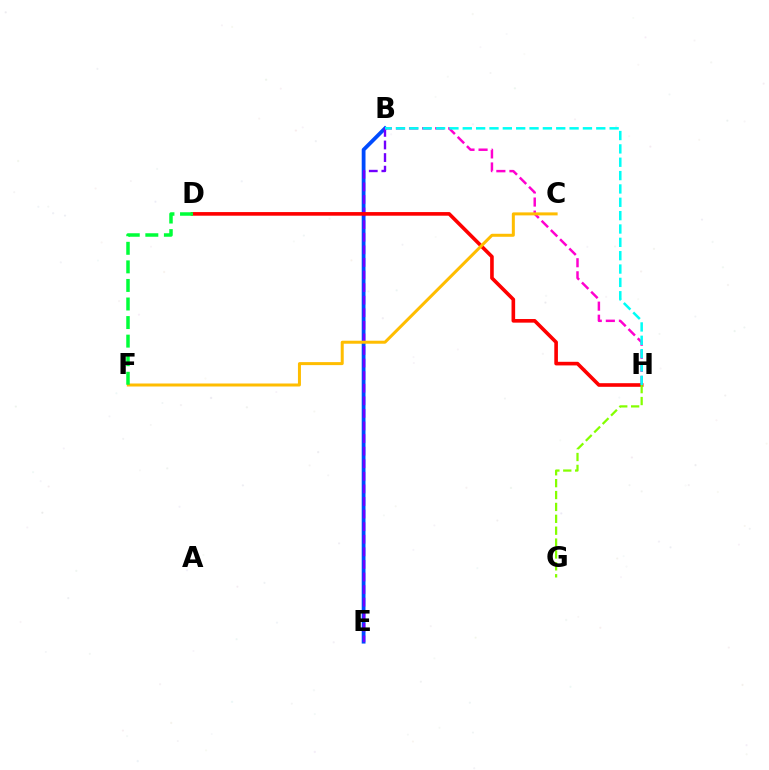{('B', 'H'): [{'color': '#ff00cf', 'line_style': 'dashed', 'thickness': 1.78}, {'color': '#00fff6', 'line_style': 'dashed', 'thickness': 1.81}], ('B', 'E'): [{'color': '#004bff', 'line_style': 'solid', 'thickness': 2.73}, {'color': '#7200ff', 'line_style': 'dashed', 'thickness': 1.71}], ('D', 'H'): [{'color': '#ff0000', 'line_style': 'solid', 'thickness': 2.61}], ('C', 'F'): [{'color': '#ffbd00', 'line_style': 'solid', 'thickness': 2.16}], ('G', 'H'): [{'color': '#84ff00', 'line_style': 'dashed', 'thickness': 1.61}], ('D', 'F'): [{'color': '#00ff39', 'line_style': 'dashed', 'thickness': 2.52}]}